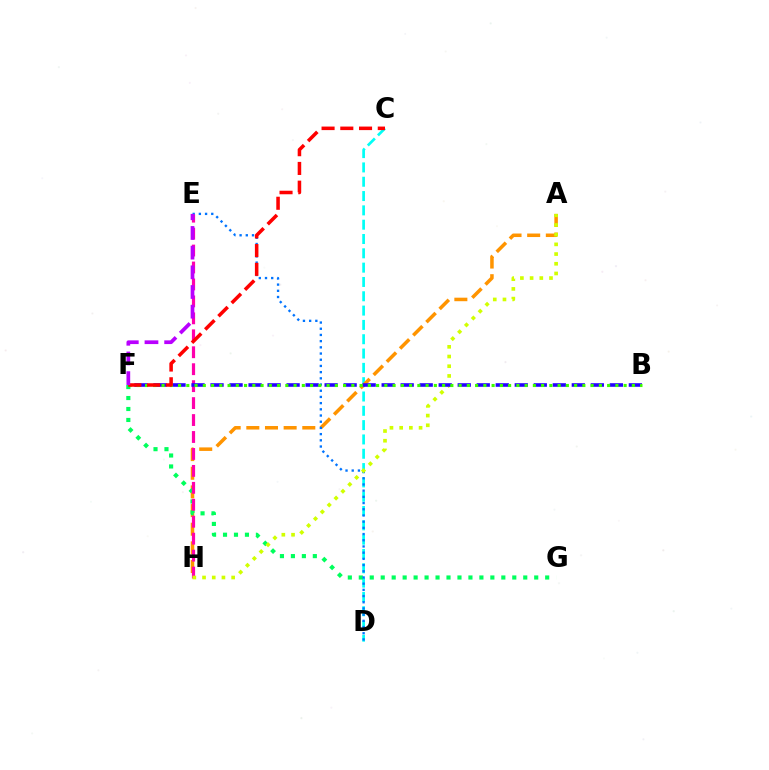{('C', 'D'): [{'color': '#00fff6', 'line_style': 'dashed', 'thickness': 1.94}], ('A', 'H'): [{'color': '#ff9400', 'line_style': 'dashed', 'thickness': 2.53}, {'color': '#d1ff00', 'line_style': 'dotted', 'thickness': 2.64}], ('F', 'G'): [{'color': '#00ff5c', 'line_style': 'dotted', 'thickness': 2.98}], ('D', 'E'): [{'color': '#0074ff', 'line_style': 'dotted', 'thickness': 1.68}], ('E', 'H'): [{'color': '#ff00ac', 'line_style': 'dashed', 'thickness': 2.3}], ('B', 'F'): [{'color': '#2500ff', 'line_style': 'dashed', 'thickness': 2.58}, {'color': '#3dff00', 'line_style': 'dotted', 'thickness': 2.24}], ('C', 'F'): [{'color': '#ff0000', 'line_style': 'dashed', 'thickness': 2.55}], ('E', 'F'): [{'color': '#b900ff', 'line_style': 'dashed', 'thickness': 2.67}]}